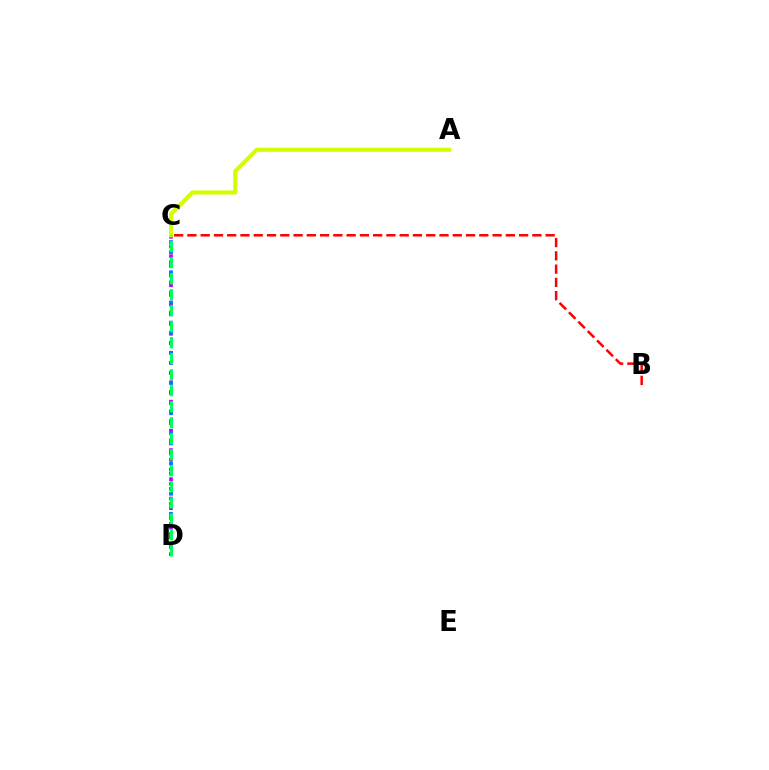{('B', 'C'): [{'color': '#ff0000', 'line_style': 'dashed', 'thickness': 1.8}], ('C', 'D'): [{'color': '#b900ff', 'line_style': 'dotted', 'thickness': 2.63}, {'color': '#0074ff', 'line_style': 'dotted', 'thickness': 2.73}, {'color': '#00ff5c', 'line_style': 'dashed', 'thickness': 2.18}], ('A', 'C'): [{'color': '#d1ff00', 'line_style': 'solid', 'thickness': 2.96}]}